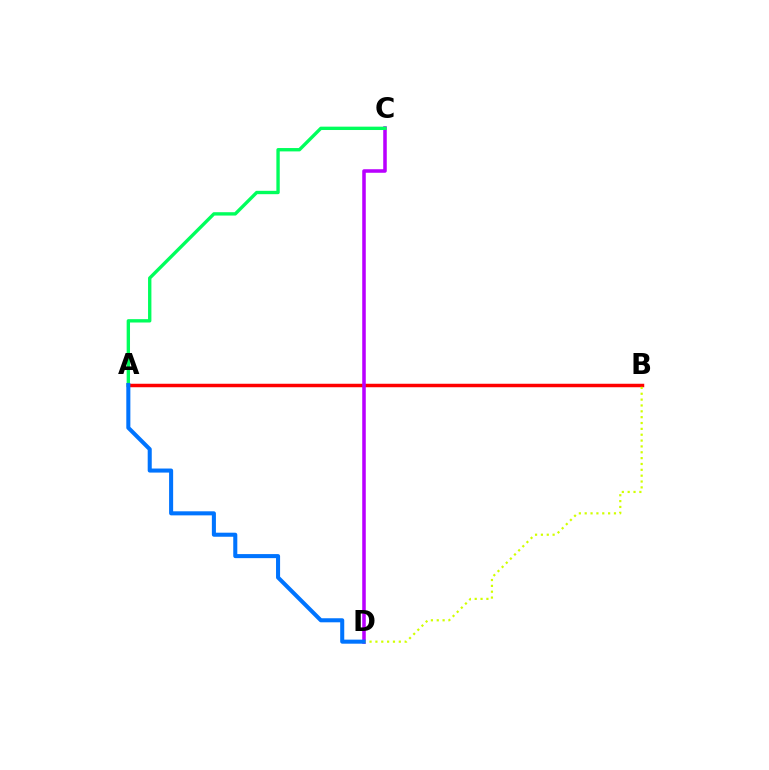{('A', 'B'): [{'color': '#ff0000', 'line_style': 'solid', 'thickness': 2.51}], ('C', 'D'): [{'color': '#b900ff', 'line_style': 'solid', 'thickness': 2.55}], ('B', 'D'): [{'color': '#d1ff00', 'line_style': 'dotted', 'thickness': 1.59}], ('A', 'C'): [{'color': '#00ff5c', 'line_style': 'solid', 'thickness': 2.42}], ('A', 'D'): [{'color': '#0074ff', 'line_style': 'solid', 'thickness': 2.92}]}